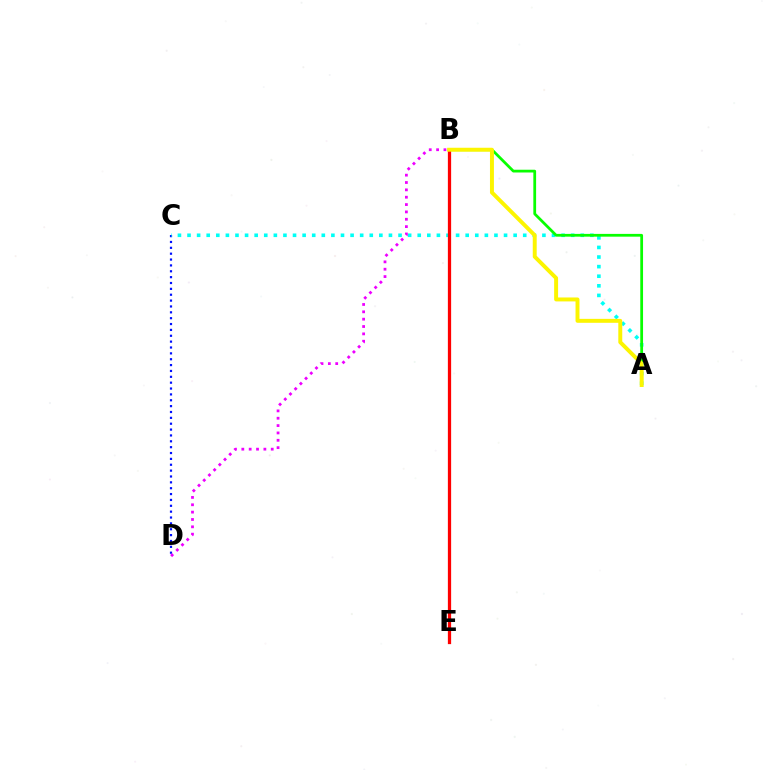{('C', 'D'): [{'color': '#0010ff', 'line_style': 'dotted', 'thickness': 1.59}], ('A', 'C'): [{'color': '#00fff6', 'line_style': 'dotted', 'thickness': 2.61}], ('A', 'B'): [{'color': '#08ff00', 'line_style': 'solid', 'thickness': 1.99}, {'color': '#fcf500', 'line_style': 'solid', 'thickness': 2.84}], ('B', 'E'): [{'color': '#ff0000', 'line_style': 'solid', 'thickness': 2.35}], ('B', 'D'): [{'color': '#ee00ff', 'line_style': 'dotted', 'thickness': 2.0}]}